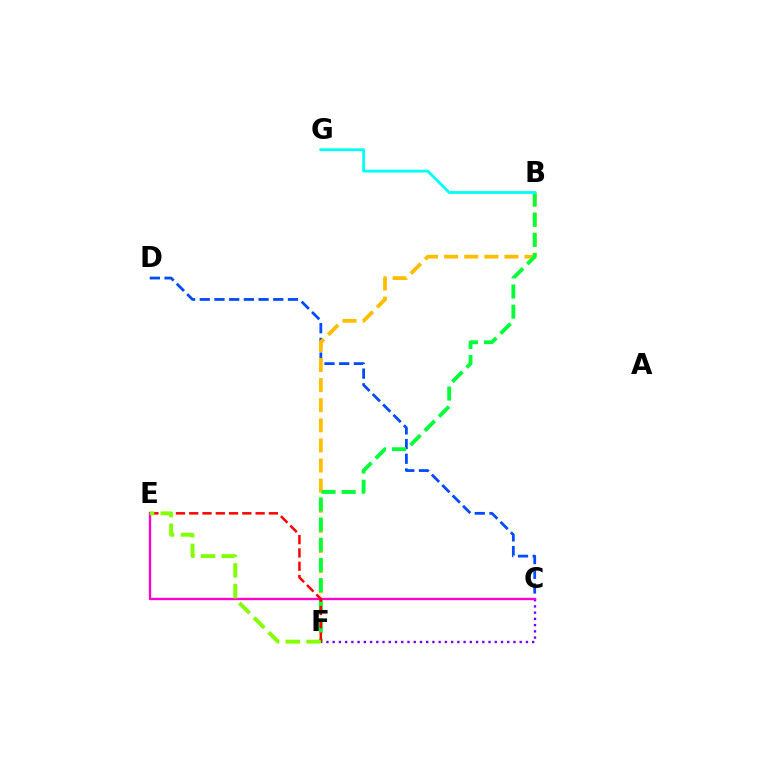{('C', 'F'): [{'color': '#7200ff', 'line_style': 'dotted', 'thickness': 1.69}], ('C', 'D'): [{'color': '#004bff', 'line_style': 'dashed', 'thickness': 2.0}], ('B', 'F'): [{'color': '#ffbd00', 'line_style': 'dashed', 'thickness': 2.73}, {'color': '#00ff39', 'line_style': 'dashed', 'thickness': 2.74}], ('C', 'E'): [{'color': '#ff00cf', 'line_style': 'solid', 'thickness': 1.68}], ('E', 'F'): [{'color': '#ff0000', 'line_style': 'dashed', 'thickness': 1.8}, {'color': '#84ff00', 'line_style': 'dashed', 'thickness': 2.82}], ('B', 'G'): [{'color': '#00fff6', 'line_style': 'solid', 'thickness': 2.01}]}